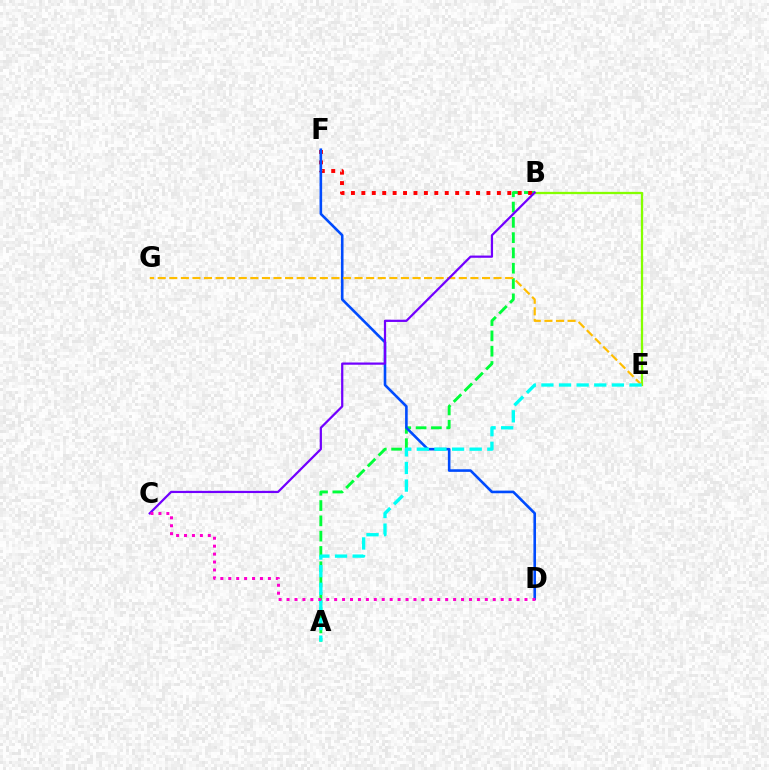{('B', 'E'): [{'color': '#84ff00', 'line_style': 'solid', 'thickness': 1.64}], ('A', 'B'): [{'color': '#00ff39', 'line_style': 'dashed', 'thickness': 2.08}], ('B', 'F'): [{'color': '#ff0000', 'line_style': 'dotted', 'thickness': 2.83}], ('D', 'F'): [{'color': '#004bff', 'line_style': 'solid', 'thickness': 1.88}], ('E', 'G'): [{'color': '#ffbd00', 'line_style': 'dashed', 'thickness': 1.57}], ('B', 'C'): [{'color': '#7200ff', 'line_style': 'solid', 'thickness': 1.6}], ('A', 'E'): [{'color': '#00fff6', 'line_style': 'dashed', 'thickness': 2.39}], ('C', 'D'): [{'color': '#ff00cf', 'line_style': 'dotted', 'thickness': 2.15}]}